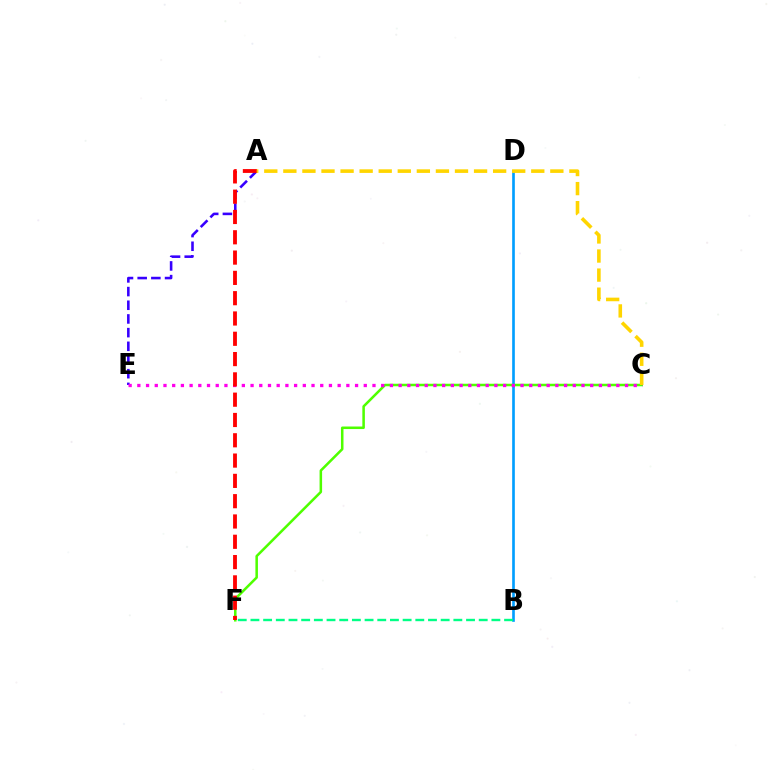{('B', 'D'): [{'color': '#009eff', 'line_style': 'solid', 'thickness': 1.9}], ('A', 'E'): [{'color': '#3700ff', 'line_style': 'dashed', 'thickness': 1.86}], ('C', 'F'): [{'color': '#4fff00', 'line_style': 'solid', 'thickness': 1.82}], ('C', 'E'): [{'color': '#ff00ed', 'line_style': 'dotted', 'thickness': 2.37}], ('A', 'F'): [{'color': '#ff0000', 'line_style': 'dashed', 'thickness': 2.76}], ('B', 'F'): [{'color': '#00ff86', 'line_style': 'dashed', 'thickness': 1.72}], ('A', 'C'): [{'color': '#ffd500', 'line_style': 'dashed', 'thickness': 2.59}]}